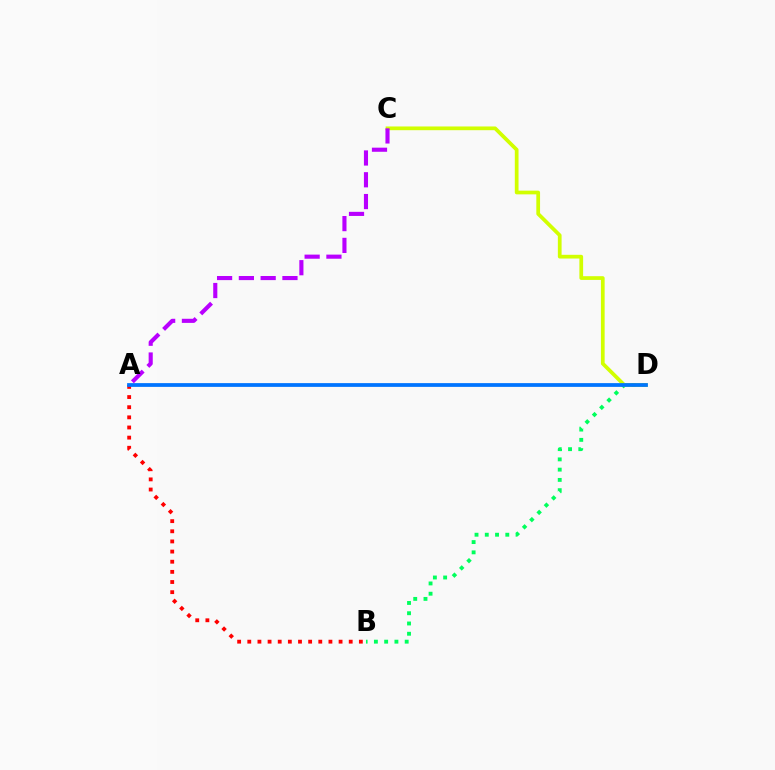{('A', 'B'): [{'color': '#ff0000', 'line_style': 'dotted', 'thickness': 2.76}], ('B', 'D'): [{'color': '#00ff5c', 'line_style': 'dotted', 'thickness': 2.79}], ('C', 'D'): [{'color': '#d1ff00', 'line_style': 'solid', 'thickness': 2.69}], ('A', 'D'): [{'color': '#0074ff', 'line_style': 'solid', 'thickness': 2.71}], ('A', 'C'): [{'color': '#b900ff', 'line_style': 'dashed', 'thickness': 2.96}]}